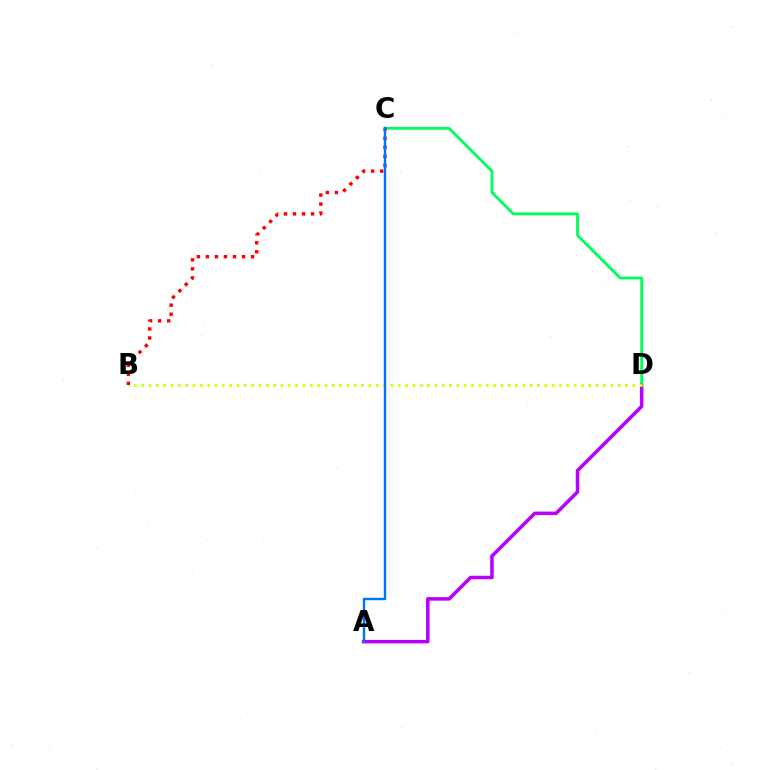{('A', 'D'): [{'color': '#b900ff', 'line_style': 'solid', 'thickness': 2.53}], ('C', 'D'): [{'color': '#00ff5c', 'line_style': 'solid', 'thickness': 2.04}], ('B', 'D'): [{'color': '#d1ff00', 'line_style': 'dotted', 'thickness': 1.99}], ('B', 'C'): [{'color': '#ff0000', 'line_style': 'dotted', 'thickness': 2.45}], ('A', 'C'): [{'color': '#0074ff', 'line_style': 'solid', 'thickness': 1.74}]}